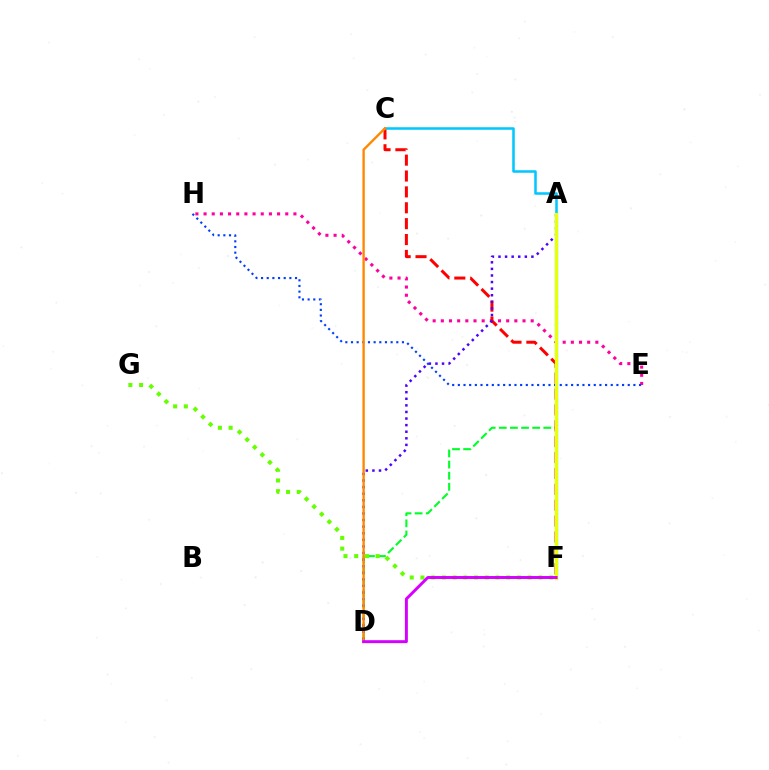{('A', 'D'): [{'color': '#00ff27', 'line_style': 'dashed', 'thickness': 1.51}, {'color': '#4f00ff', 'line_style': 'dotted', 'thickness': 1.79}], ('E', 'H'): [{'color': '#ff00a0', 'line_style': 'dotted', 'thickness': 2.22}, {'color': '#003fff', 'line_style': 'dotted', 'thickness': 1.54}], ('C', 'F'): [{'color': '#ff0000', 'line_style': 'dashed', 'thickness': 2.16}], ('A', 'F'): [{'color': '#00ffaf', 'line_style': 'solid', 'thickness': 2.35}, {'color': '#eeff00', 'line_style': 'solid', 'thickness': 2.24}], ('A', 'C'): [{'color': '#00c7ff', 'line_style': 'solid', 'thickness': 1.82}], ('C', 'D'): [{'color': '#ff8800', 'line_style': 'solid', 'thickness': 1.7}], ('F', 'G'): [{'color': '#66ff00', 'line_style': 'dotted', 'thickness': 2.91}], ('D', 'F'): [{'color': '#d600ff', 'line_style': 'solid', 'thickness': 2.12}]}